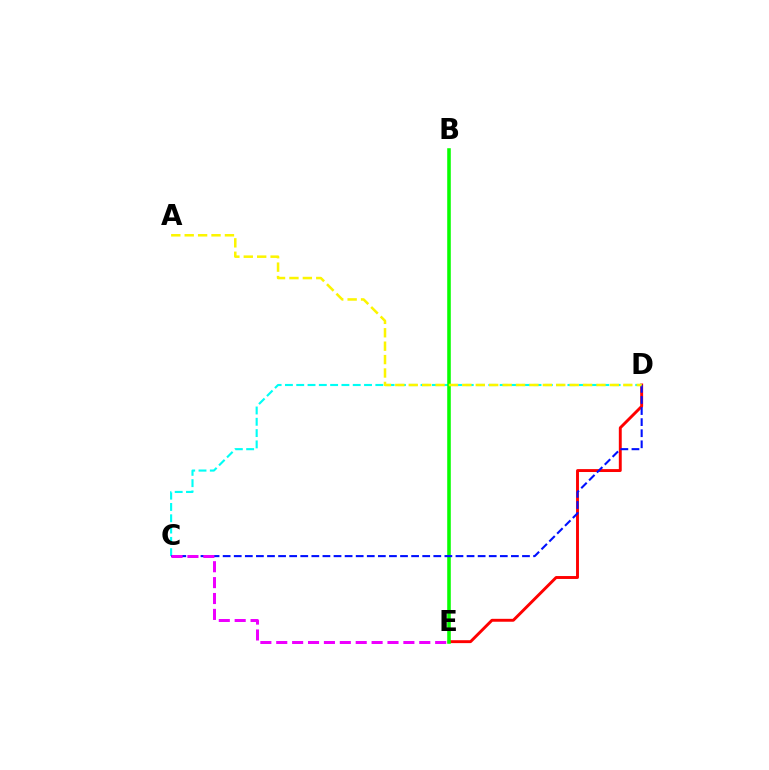{('D', 'E'): [{'color': '#ff0000', 'line_style': 'solid', 'thickness': 2.1}], ('C', 'D'): [{'color': '#00fff6', 'line_style': 'dashed', 'thickness': 1.54}, {'color': '#0010ff', 'line_style': 'dashed', 'thickness': 1.51}], ('B', 'E'): [{'color': '#08ff00', 'line_style': 'solid', 'thickness': 2.56}], ('C', 'E'): [{'color': '#ee00ff', 'line_style': 'dashed', 'thickness': 2.16}], ('A', 'D'): [{'color': '#fcf500', 'line_style': 'dashed', 'thickness': 1.82}]}